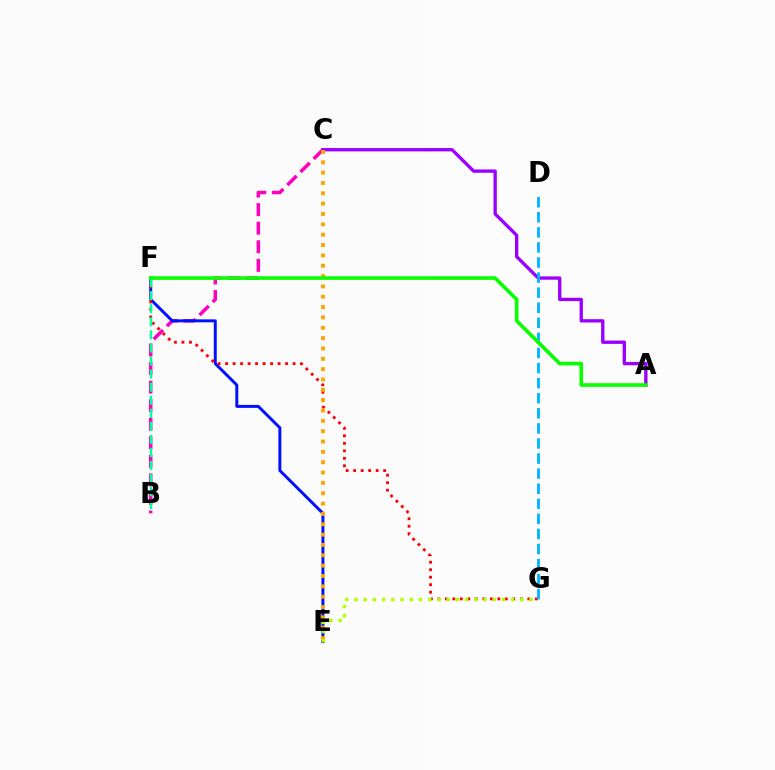{('B', 'C'): [{'color': '#ff00bd', 'line_style': 'dashed', 'thickness': 2.52}], ('A', 'C'): [{'color': '#9b00ff', 'line_style': 'solid', 'thickness': 2.4}], ('E', 'F'): [{'color': '#0010ff', 'line_style': 'solid', 'thickness': 2.13}], ('F', 'G'): [{'color': '#ff0000', 'line_style': 'dotted', 'thickness': 2.04}], ('D', 'G'): [{'color': '#00b5ff', 'line_style': 'dashed', 'thickness': 2.05}], ('B', 'F'): [{'color': '#00ff9d', 'line_style': 'dashed', 'thickness': 1.78}], ('C', 'E'): [{'color': '#ffa500', 'line_style': 'dotted', 'thickness': 2.81}], ('E', 'G'): [{'color': '#b3ff00', 'line_style': 'dotted', 'thickness': 2.5}], ('A', 'F'): [{'color': '#08ff00', 'line_style': 'solid', 'thickness': 2.61}]}